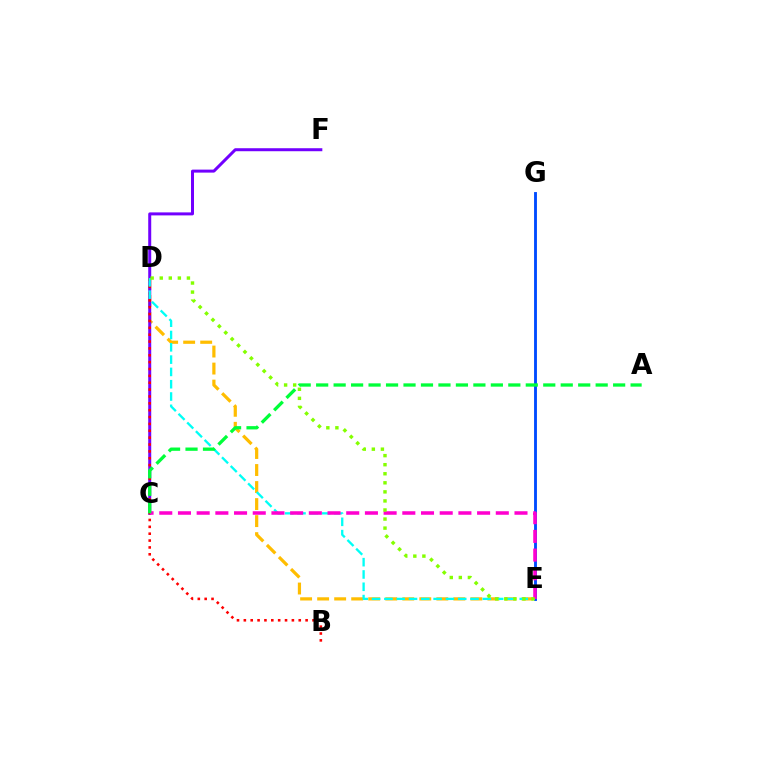{('D', 'E'): [{'color': '#ffbd00', 'line_style': 'dashed', 'thickness': 2.31}, {'color': '#00fff6', 'line_style': 'dashed', 'thickness': 1.67}, {'color': '#84ff00', 'line_style': 'dotted', 'thickness': 2.46}], ('C', 'F'): [{'color': '#7200ff', 'line_style': 'solid', 'thickness': 2.16}], ('B', 'D'): [{'color': '#ff0000', 'line_style': 'dotted', 'thickness': 1.86}], ('E', 'G'): [{'color': '#004bff', 'line_style': 'solid', 'thickness': 2.06}], ('C', 'E'): [{'color': '#ff00cf', 'line_style': 'dashed', 'thickness': 2.54}], ('A', 'C'): [{'color': '#00ff39', 'line_style': 'dashed', 'thickness': 2.37}]}